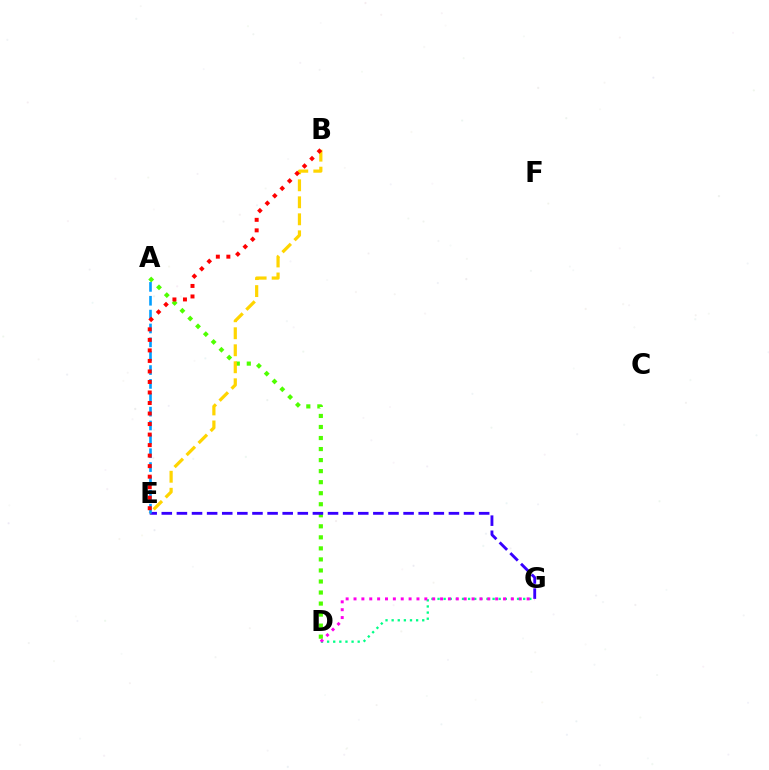{('A', 'D'): [{'color': '#4fff00', 'line_style': 'dotted', 'thickness': 3.0}], ('E', 'G'): [{'color': '#3700ff', 'line_style': 'dashed', 'thickness': 2.05}], ('B', 'E'): [{'color': '#ffd500', 'line_style': 'dashed', 'thickness': 2.31}, {'color': '#ff0000', 'line_style': 'dotted', 'thickness': 2.86}], ('D', 'G'): [{'color': '#00ff86', 'line_style': 'dotted', 'thickness': 1.66}, {'color': '#ff00ed', 'line_style': 'dotted', 'thickness': 2.14}], ('A', 'E'): [{'color': '#009eff', 'line_style': 'dashed', 'thickness': 1.88}]}